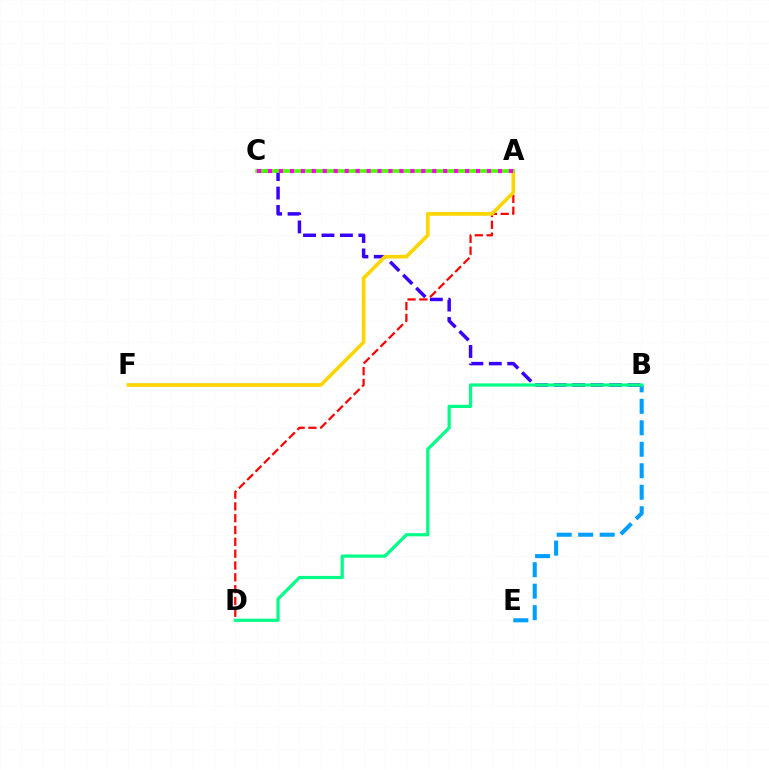{('B', 'C'): [{'color': '#3700ff', 'line_style': 'dashed', 'thickness': 2.5}], ('B', 'E'): [{'color': '#009eff', 'line_style': 'dashed', 'thickness': 2.92}], ('A', 'D'): [{'color': '#ff0000', 'line_style': 'dashed', 'thickness': 1.61}], ('A', 'F'): [{'color': '#ffd500', 'line_style': 'solid', 'thickness': 2.64}], ('A', 'C'): [{'color': '#4fff00', 'line_style': 'solid', 'thickness': 2.63}, {'color': '#ff00ed', 'line_style': 'dotted', 'thickness': 2.98}], ('B', 'D'): [{'color': '#00ff86', 'line_style': 'solid', 'thickness': 2.31}]}